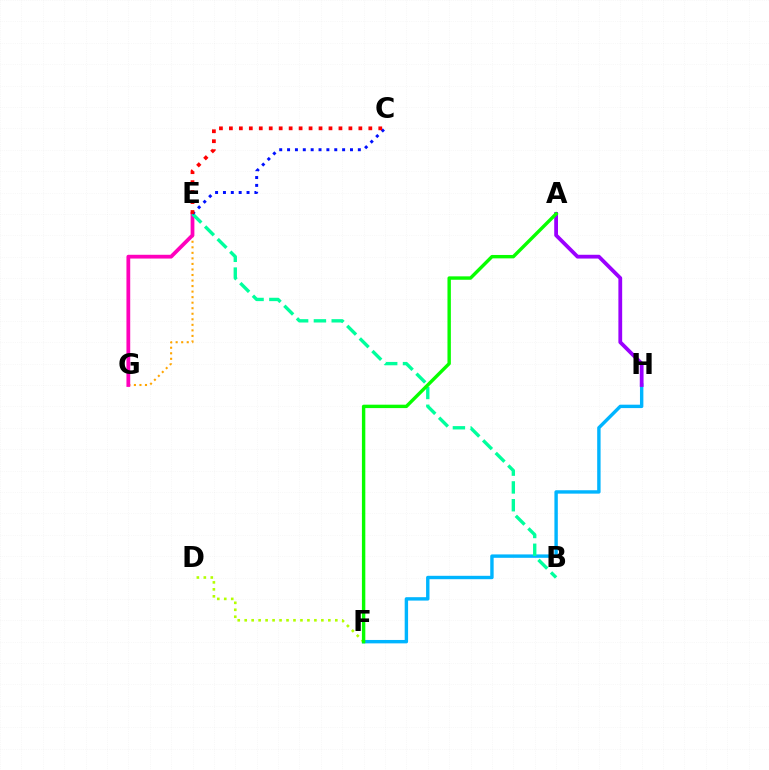{('E', 'G'): [{'color': '#ffa500', 'line_style': 'dotted', 'thickness': 1.5}, {'color': '#ff00bd', 'line_style': 'solid', 'thickness': 2.72}], ('F', 'H'): [{'color': '#00b5ff', 'line_style': 'solid', 'thickness': 2.45}], ('D', 'F'): [{'color': '#b3ff00', 'line_style': 'dotted', 'thickness': 1.89}], ('B', 'E'): [{'color': '#00ff9d', 'line_style': 'dashed', 'thickness': 2.42}], ('C', 'E'): [{'color': '#0010ff', 'line_style': 'dotted', 'thickness': 2.14}, {'color': '#ff0000', 'line_style': 'dotted', 'thickness': 2.71}], ('A', 'H'): [{'color': '#9b00ff', 'line_style': 'solid', 'thickness': 2.72}], ('A', 'F'): [{'color': '#08ff00', 'line_style': 'solid', 'thickness': 2.45}]}